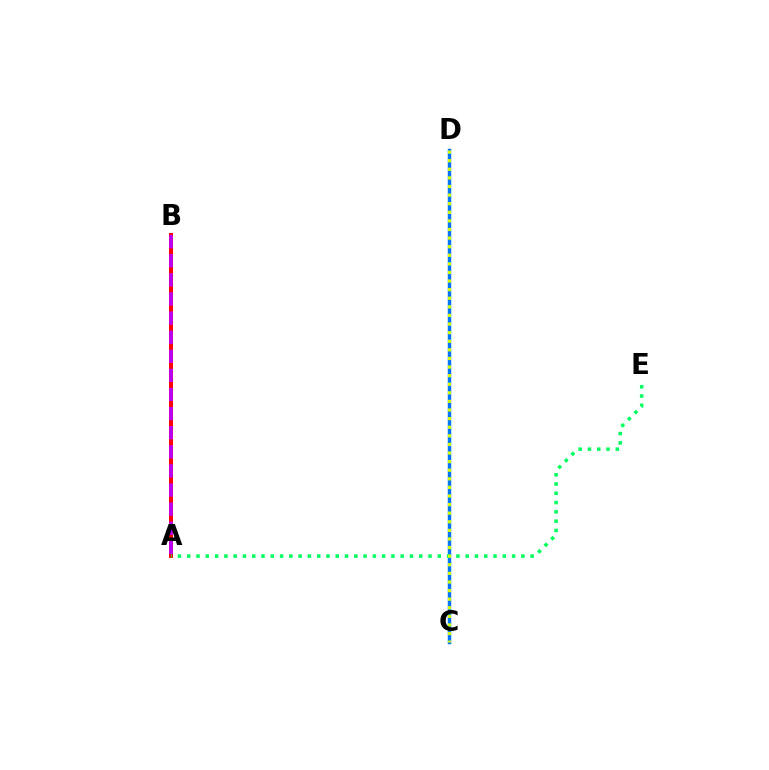{('C', 'D'): [{'color': '#0074ff', 'line_style': 'solid', 'thickness': 2.49}, {'color': '#d1ff00', 'line_style': 'dotted', 'thickness': 2.34}], ('A', 'B'): [{'color': '#ff0000', 'line_style': 'solid', 'thickness': 2.86}, {'color': '#b900ff', 'line_style': 'dashed', 'thickness': 2.6}], ('A', 'E'): [{'color': '#00ff5c', 'line_style': 'dotted', 'thickness': 2.52}]}